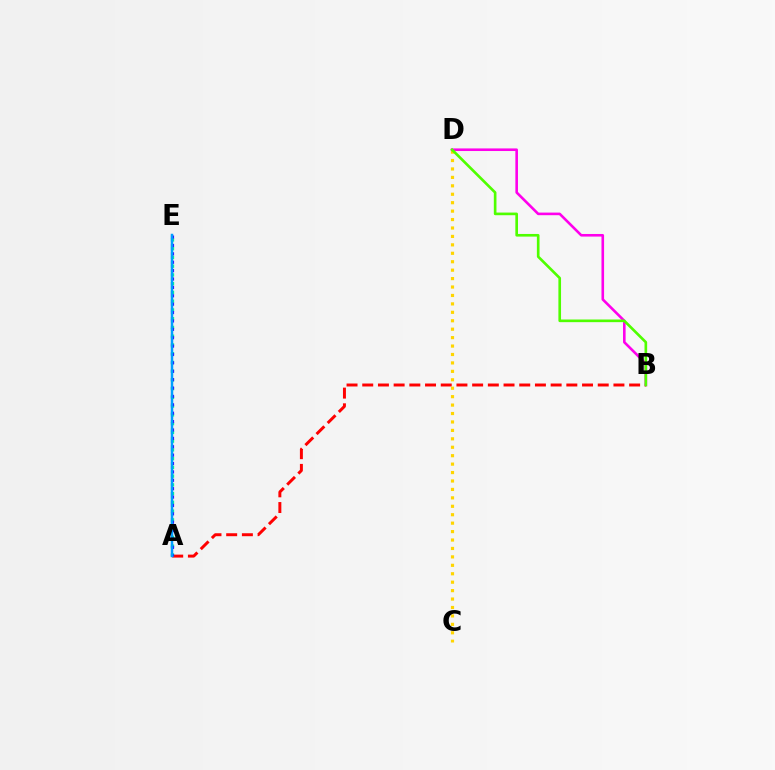{('B', 'D'): [{'color': '#ff00ed', 'line_style': 'solid', 'thickness': 1.87}, {'color': '#4fff00', 'line_style': 'solid', 'thickness': 1.91}], ('A', 'B'): [{'color': '#ff0000', 'line_style': 'dashed', 'thickness': 2.13}], ('A', 'E'): [{'color': '#00ff86', 'line_style': 'dotted', 'thickness': 2.38}, {'color': '#3700ff', 'line_style': 'dotted', 'thickness': 2.28}, {'color': '#009eff', 'line_style': 'solid', 'thickness': 1.79}], ('C', 'D'): [{'color': '#ffd500', 'line_style': 'dotted', 'thickness': 2.29}]}